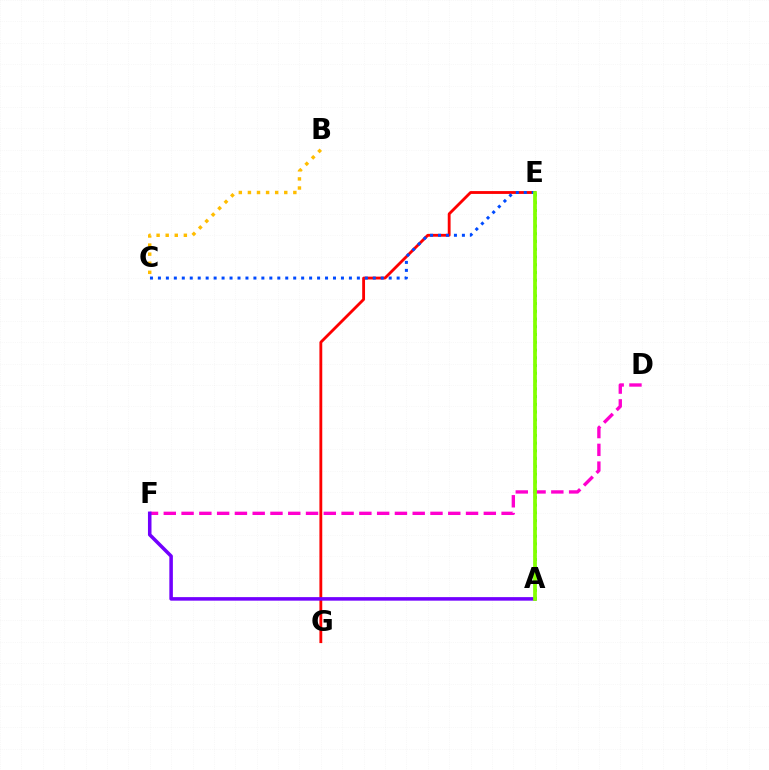{('D', 'F'): [{'color': '#ff00cf', 'line_style': 'dashed', 'thickness': 2.42}], ('E', 'G'): [{'color': '#ff0000', 'line_style': 'solid', 'thickness': 2.04}], ('C', 'E'): [{'color': '#004bff', 'line_style': 'dotted', 'thickness': 2.16}], ('A', 'F'): [{'color': '#7200ff', 'line_style': 'solid', 'thickness': 2.55}], ('A', 'E'): [{'color': '#00fff6', 'line_style': 'dotted', 'thickness': 1.79}, {'color': '#00ff39', 'line_style': 'dotted', 'thickness': 2.11}, {'color': '#84ff00', 'line_style': 'solid', 'thickness': 2.68}], ('B', 'C'): [{'color': '#ffbd00', 'line_style': 'dotted', 'thickness': 2.47}]}